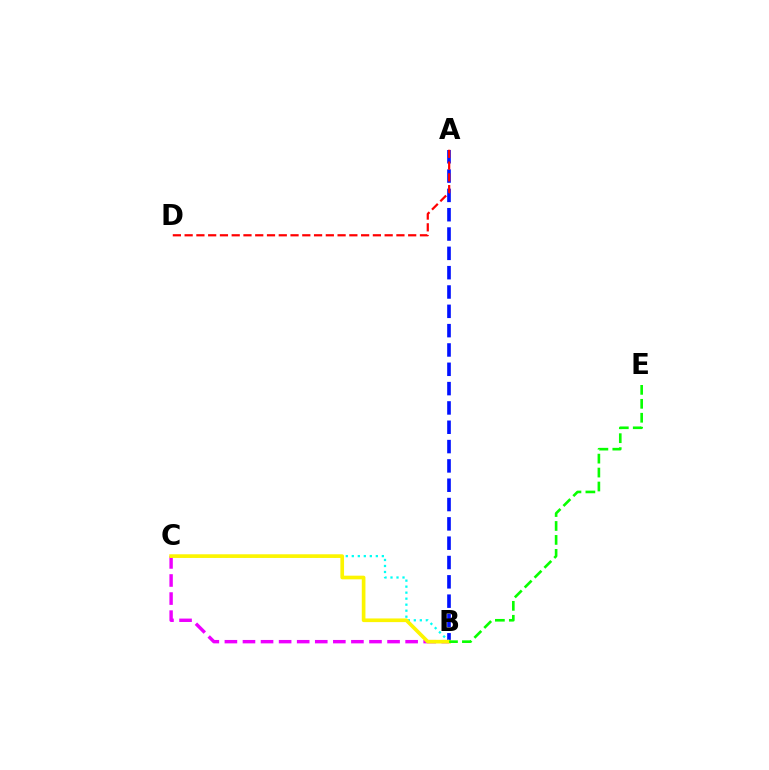{('A', 'B'): [{'color': '#0010ff', 'line_style': 'dashed', 'thickness': 2.62}], ('A', 'D'): [{'color': '#ff0000', 'line_style': 'dashed', 'thickness': 1.6}], ('B', 'C'): [{'color': '#00fff6', 'line_style': 'dotted', 'thickness': 1.63}, {'color': '#ee00ff', 'line_style': 'dashed', 'thickness': 2.46}, {'color': '#fcf500', 'line_style': 'solid', 'thickness': 2.64}], ('B', 'E'): [{'color': '#08ff00', 'line_style': 'dashed', 'thickness': 1.89}]}